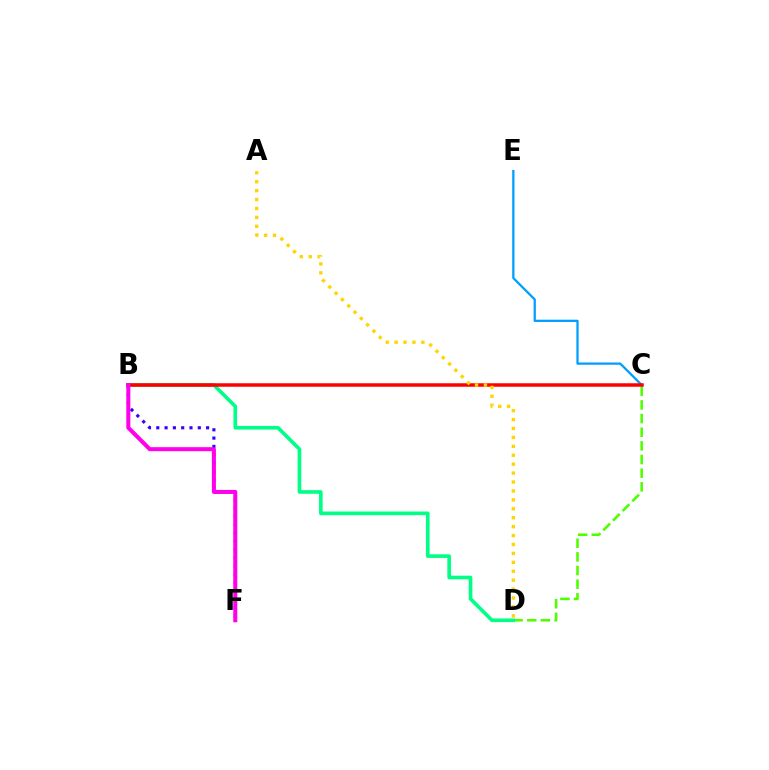{('C', 'D'): [{'color': '#4fff00', 'line_style': 'dashed', 'thickness': 1.85}], ('C', 'E'): [{'color': '#009eff', 'line_style': 'solid', 'thickness': 1.63}], ('B', 'D'): [{'color': '#00ff86', 'line_style': 'solid', 'thickness': 2.62}], ('B', 'F'): [{'color': '#3700ff', 'line_style': 'dotted', 'thickness': 2.26}, {'color': '#ff00ed', 'line_style': 'solid', 'thickness': 2.9}], ('B', 'C'): [{'color': '#ff0000', 'line_style': 'solid', 'thickness': 2.53}], ('A', 'D'): [{'color': '#ffd500', 'line_style': 'dotted', 'thickness': 2.42}]}